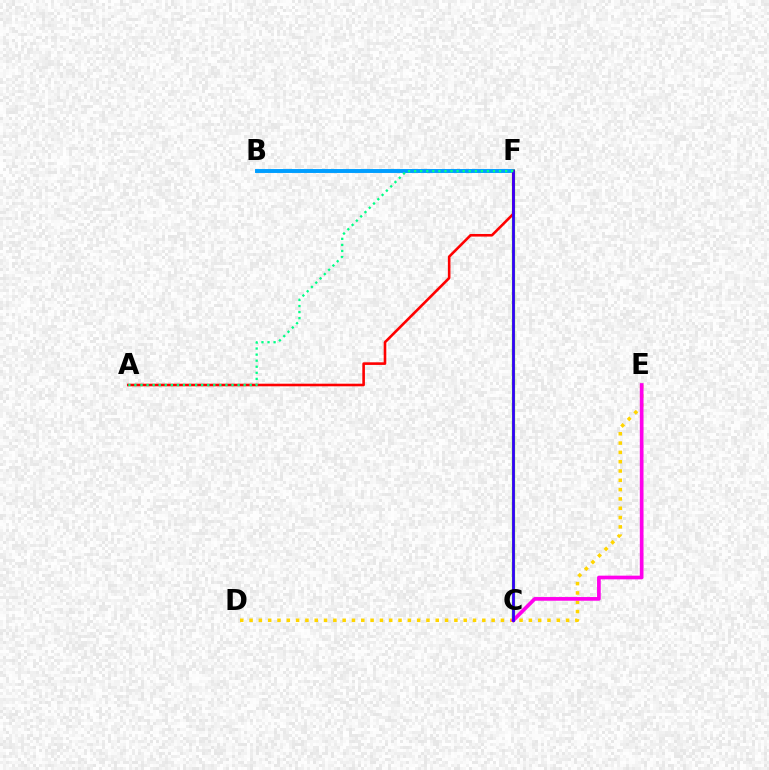{('D', 'E'): [{'color': '#ffd500', 'line_style': 'dotted', 'thickness': 2.53}], ('B', 'F'): [{'color': '#009eff', 'line_style': 'solid', 'thickness': 2.82}], ('C', 'F'): [{'color': '#4fff00', 'line_style': 'solid', 'thickness': 2.34}, {'color': '#3700ff', 'line_style': 'solid', 'thickness': 1.99}], ('A', 'F'): [{'color': '#ff0000', 'line_style': 'solid', 'thickness': 1.88}, {'color': '#00ff86', 'line_style': 'dotted', 'thickness': 1.65}], ('C', 'E'): [{'color': '#ff00ed', 'line_style': 'solid', 'thickness': 2.65}]}